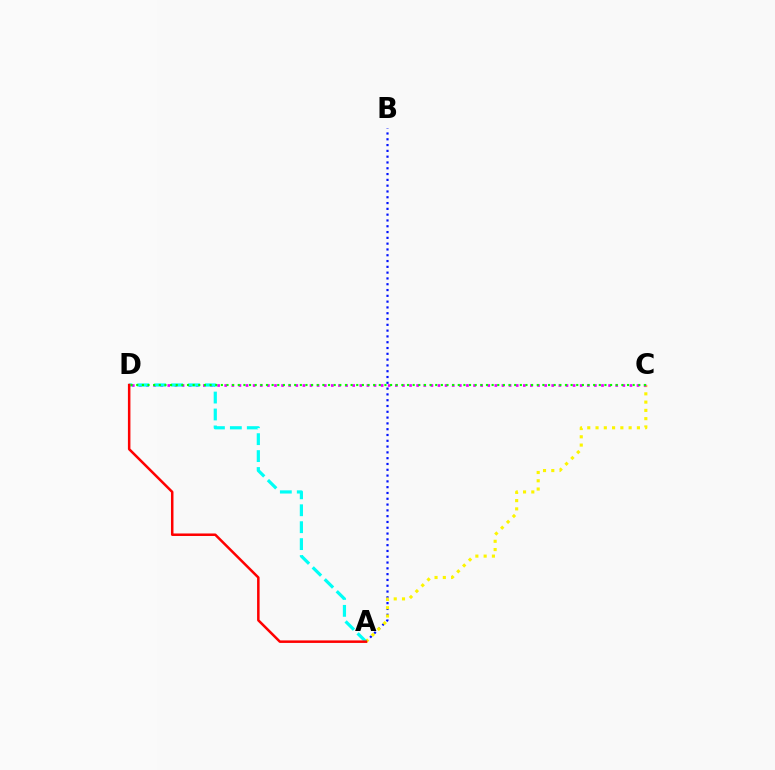{('A', 'B'): [{'color': '#0010ff', 'line_style': 'dotted', 'thickness': 1.58}], ('A', 'C'): [{'color': '#fcf500', 'line_style': 'dotted', 'thickness': 2.25}], ('C', 'D'): [{'color': '#ee00ff', 'line_style': 'dotted', 'thickness': 1.93}, {'color': '#08ff00', 'line_style': 'dotted', 'thickness': 1.53}], ('A', 'D'): [{'color': '#00fff6', 'line_style': 'dashed', 'thickness': 2.3}, {'color': '#ff0000', 'line_style': 'solid', 'thickness': 1.81}]}